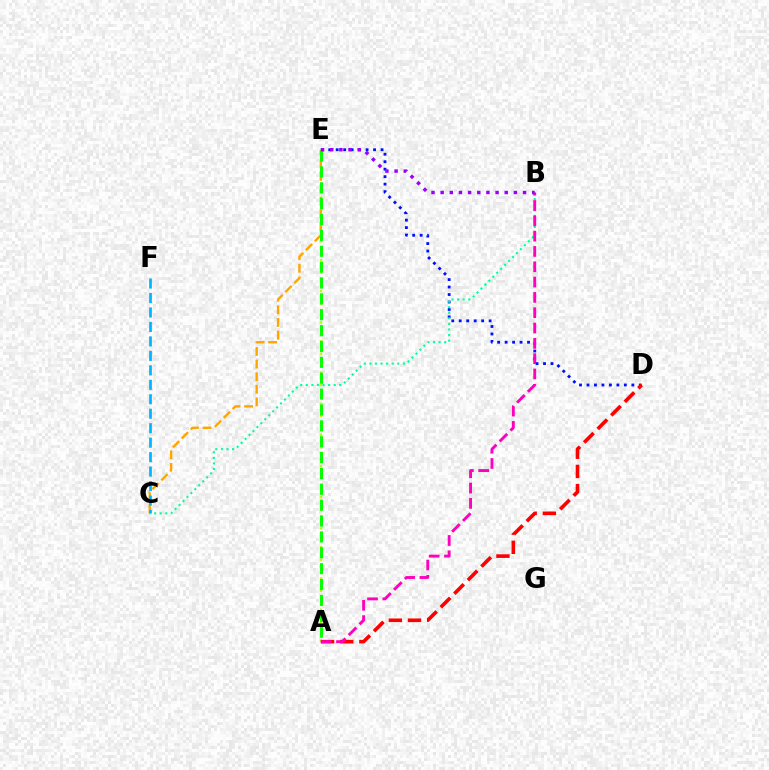{('A', 'E'): [{'color': '#b3ff00', 'line_style': 'dotted', 'thickness': 1.7}, {'color': '#08ff00', 'line_style': 'dashed', 'thickness': 2.16}], ('D', 'E'): [{'color': '#0010ff', 'line_style': 'dotted', 'thickness': 2.03}], ('C', 'E'): [{'color': '#ffa500', 'line_style': 'dashed', 'thickness': 1.71}], ('A', 'D'): [{'color': '#ff0000', 'line_style': 'dashed', 'thickness': 2.6}], ('B', 'C'): [{'color': '#00ff9d', 'line_style': 'dotted', 'thickness': 1.51}], ('A', 'B'): [{'color': '#ff00bd', 'line_style': 'dashed', 'thickness': 2.08}], ('C', 'F'): [{'color': '#00b5ff', 'line_style': 'dashed', 'thickness': 1.97}], ('B', 'E'): [{'color': '#9b00ff', 'line_style': 'dotted', 'thickness': 2.49}]}